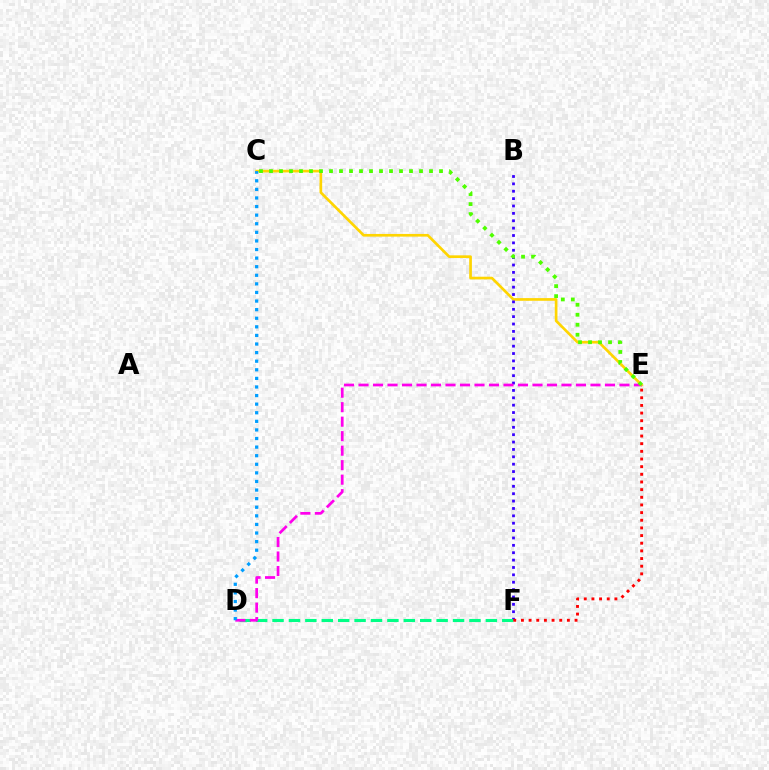{('C', 'E'): [{'color': '#ffd500', 'line_style': 'solid', 'thickness': 1.92}, {'color': '#4fff00', 'line_style': 'dotted', 'thickness': 2.72}], ('B', 'F'): [{'color': '#3700ff', 'line_style': 'dotted', 'thickness': 2.0}], ('D', 'F'): [{'color': '#00ff86', 'line_style': 'dashed', 'thickness': 2.23}], ('D', 'E'): [{'color': '#ff00ed', 'line_style': 'dashed', 'thickness': 1.97}], ('C', 'D'): [{'color': '#009eff', 'line_style': 'dotted', 'thickness': 2.33}], ('E', 'F'): [{'color': '#ff0000', 'line_style': 'dotted', 'thickness': 2.08}]}